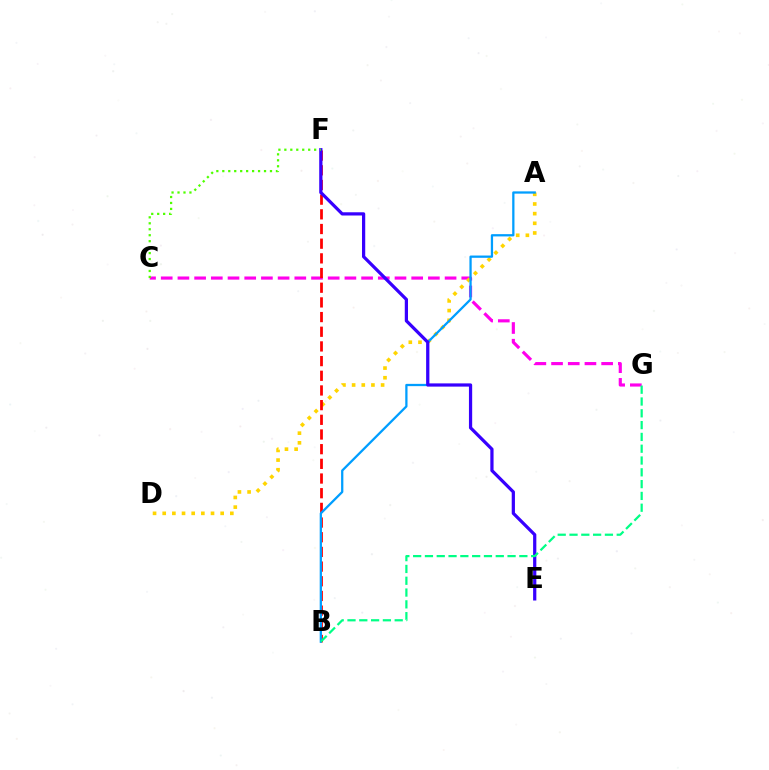{('C', 'G'): [{'color': '#ff00ed', 'line_style': 'dashed', 'thickness': 2.27}], ('A', 'D'): [{'color': '#ffd500', 'line_style': 'dotted', 'thickness': 2.62}], ('B', 'F'): [{'color': '#ff0000', 'line_style': 'dashed', 'thickness': 1.99}], ('A', 'B'): [{'color': '#009eff', 'line_style': 'solid', 'thickness': 1.64}], ('E', 'F'): [{'color': '#3700ff', 'line_style': 'solid', 'thickness': 2.32}], ('C', 'F'): [{'color': '#4fff00', 'line_style': 'dotted', 'thickness': 1.62}], ('B', 'G'): [{'color': '#00ff86', 'line_style': 'dashed', 'thickness': 1.6}]}